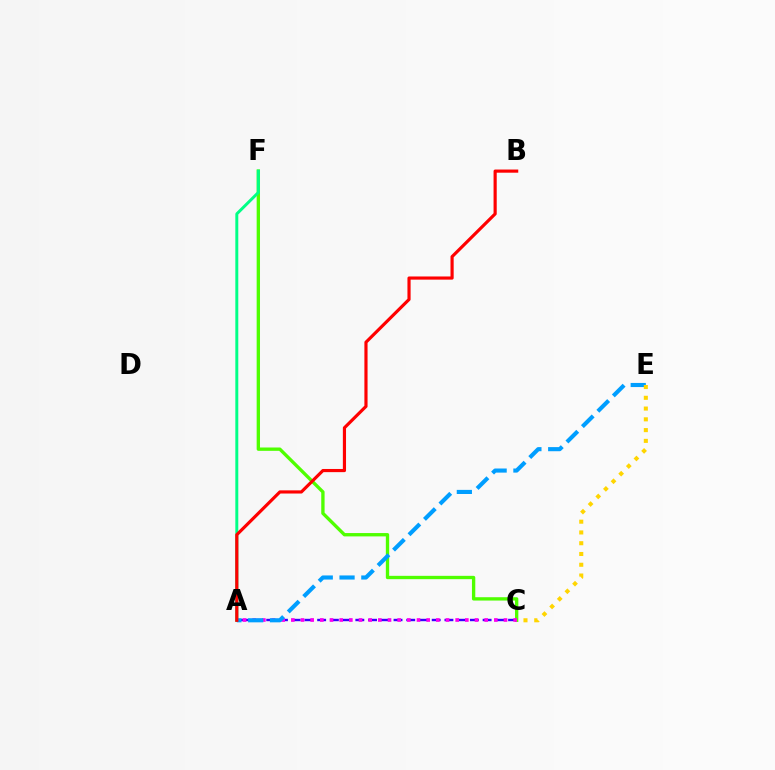{('C', 'F'): [{'color': '#4fff00', 'line_style': 'solid', 'thickness': 2.4}], ('A', 'F'): [{'color': '#00ff86', 'line_style': 'solid', 'thickness': 2.13}], ('A', 'C'): [{'color': '#3700ff', 'line_style': 'dashed', 'thickness': 1.73}, {'color': '#ff00ed', 'line_style': 'dotted', 'thickness': 2.63}], ('A', 'E'): [{'color': '#009eff', 'line_style': 'dashed', 'thickness': 2.96}], ('C', 'E'): [{'color': '#ffd500', 'line_style': 'dotted', 'thickness': 2.93}], ('A', 'B'): [{'color': '#ff0000', 'line_style': 'solid', 'thickness': 2.28}]}